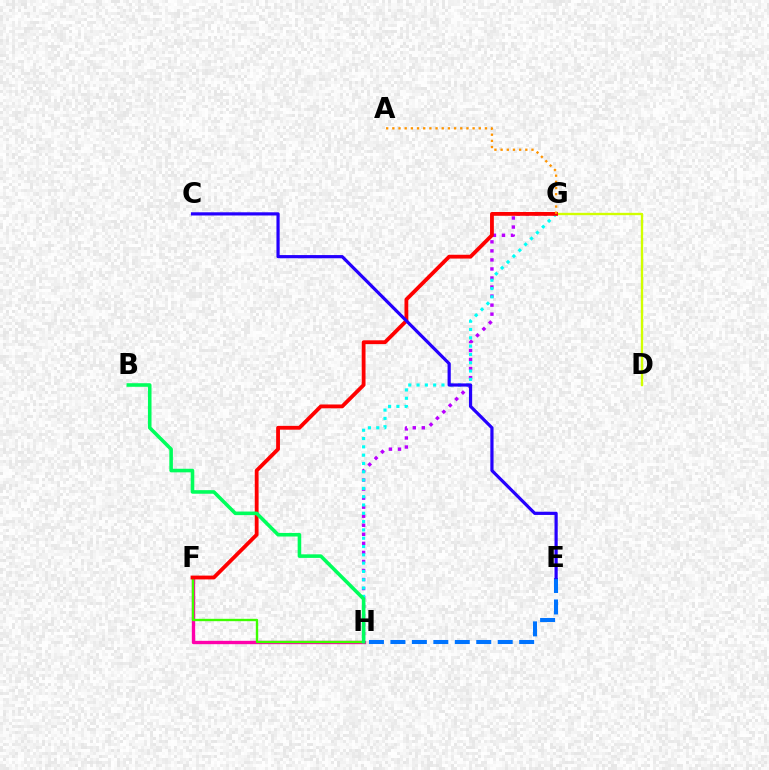{('F', 'H'): [{'color': '#ff00ac', 'line_style': 'solid', 'thickness': 2.42}, {'color': '#3dff00', 'line_style': 'solid', 'thickness': 1.7}], ('D', 'G'): [{'color': '#d1ff00', 'line_style': 'solid', 'thickness': 1.69}], ('G', 'H'): [{'color': '#b900ff', 'line_style': 'dotted', 'thickness': 2.46}, {'color': '#00fff6', 'line_style': 'dotted', 'thickness': 2.26}], ('E', 'H'): [{'color': '#0074ff', 'line_style': 'dashed', 'thickness': 2.92}], ('F', 'G'): [{'color': '#ff0000', 'line_style': 'solid', 'thickness': 2.75}], ('C', 'E'): [{'color': '#2500ff', 'line_style': 'solid', 'thickness': 2.3}], ('B', 'H'): [{'color': '#00ff5c', 'line_style': 'solid', 'thickness': 2.58}], ('A', 'G'): [{'color': '#ff9400', 'line_style': 'dotted', 'thickness': 1.68}]}